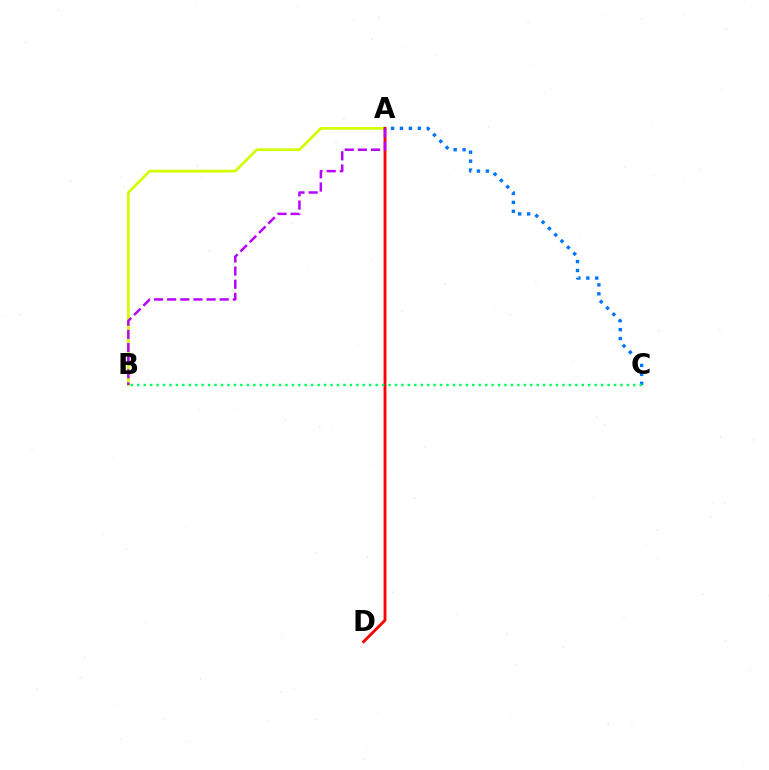{('A', 'B'): [{'color': '#d1ff00', 'line_style': 'solid', 'thickness': 1.97}, {'color': '#b900ff', 'line_style': 'dashed', 'thickness': 1.79}], ('A', 'D'): [{'color': '#ff0000', 'line_style': 'solid', 'thickness': 2.07}], ('A', 'C'): [{'color': '#0074ff', 'line_style': 'dotted', 'thickness': 2.43}], ('B', 'C'): [{'color': '#00ff5c', 'line_style': 'dotted', 'thickness': 1.75}]}